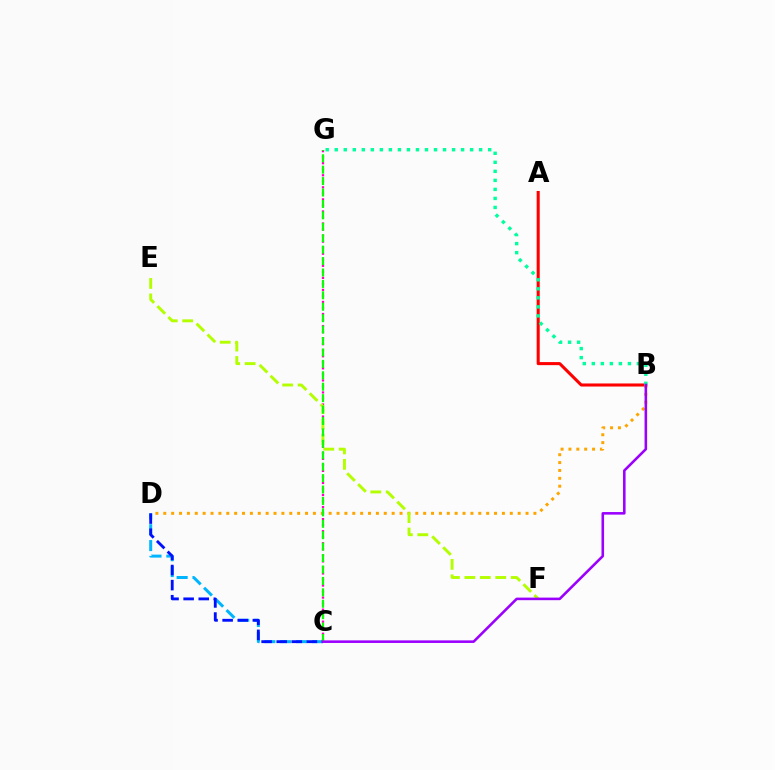{('C', 'D'): [{'color': '#00b5ff', 'line_style': 'dashed', 'thickness': 2.15}, {'color': '#0010ff', 'line_style': 'dashed', 'thickness': 2.05}], ('A', 'B'): [{'color': '#ff0000', 'line_style': 'solid', 'thickness': 2.2}], ('C', 'G'): [{'color': '#ff00bd', 'line_style': 'dotted', 'thickness': 1.64}, {'color': '#08ff00', 'line_style': 'dashed', 'thickness': 1.55}], ('B', 'D'): [{'color': '#ffa500', 'line_style': 'dotted', 'thickness': 2.14}], ('E', 'F'): [{'color': '#b3ff00', 'line_style': 'dashed', 'thickness': 2.1}], ('B', 'G'): [{'color': '#00ff9d', 'line_style': 'dotted', 'thickness': 2.45}], ('B', 'C'): [{'color': '#9b00ff', 'line_style': 'solid', 'thickness': 1.85}]}